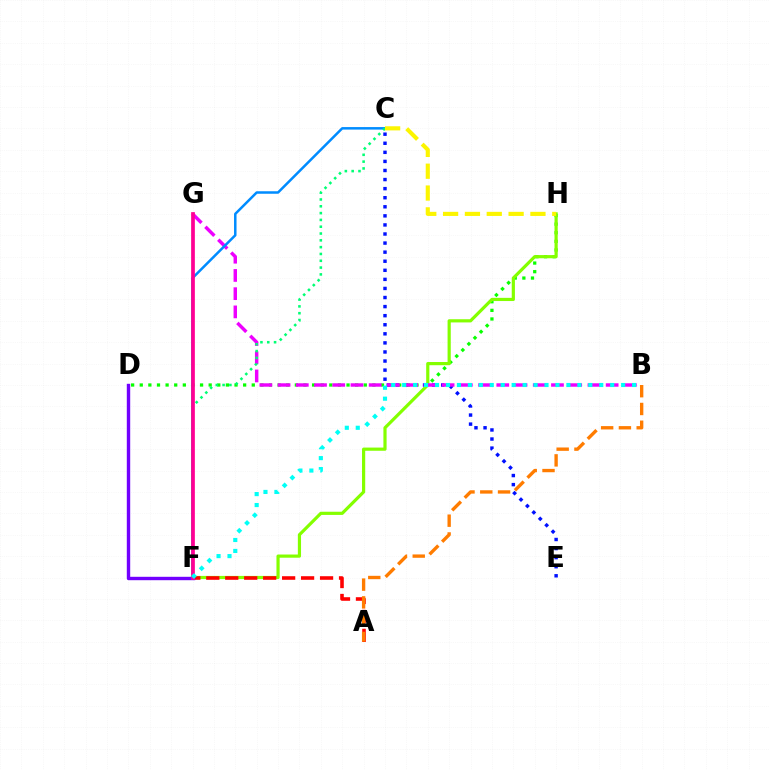{('C', 'E'): [{'color': '#0010ff', 'line_style': 'dotted', 'thickness': 2.47}], ('D', 'H'): [{'color': '#08ff00', 'line_style': 'dotted', 'thickness': 2.34}], ('F', 'H'): [{'color': '#84ff00', 'line_style': 'solid', 'thickness': 2.3}], ('B', 'G'): [{'color': '#ee00ff', 'line_style': 'dashed', 'thickness': 2.48}], ('A', 'F'): [{'color': '#ff0000', 'line_style': 'dashed', 'thickness': 2.58}], ('A', 'B'): [{'color': '#ff7c00', 'line_style': 'dashed', 'thickness': 2.41}], ('D', 'F'): [{'color': '#7200ff', 'line_style': 'solid', 'thickness': 2.45}], ('C', 'F'): [{'color': '#008cff', 'line_style': 'solid', 'thickness': 1.8}, {'color': '#00ff74', 'line_style': 'dotted', 'thickness': 1.85}], ('C', 'H'): [{'color': '#fcf500', 'line_style': 'dashed', 'thickness': 2.97}], ('F', 'G'): [{'color': '#ff0094', 'line_style': 'solid', 'thickness': 2.68}], ('B', 'F'): [{'color': '#00fff6', 'line_style': 'dotted', 'thickness': 2.98}]}